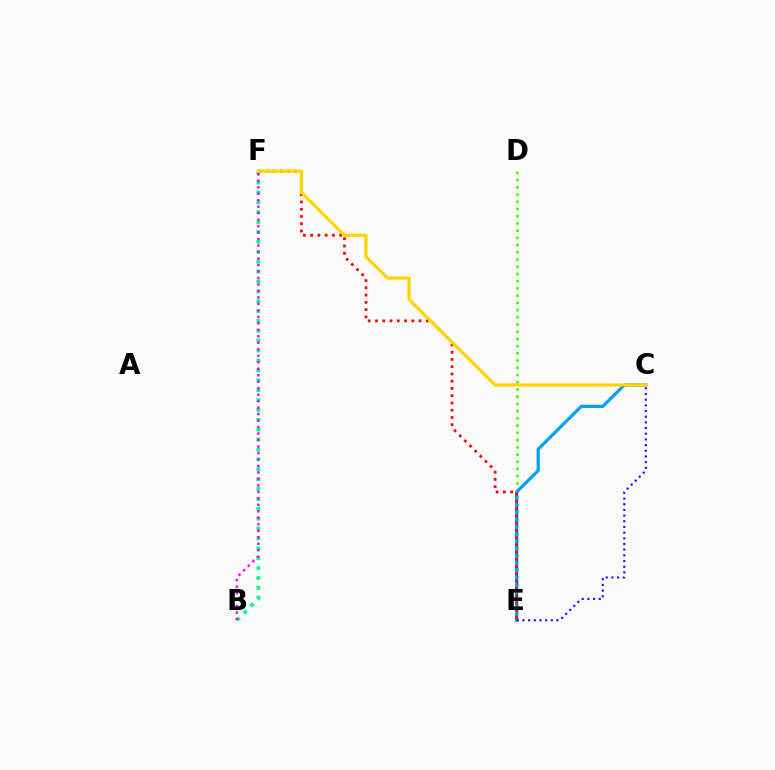{('D', 'E'): [{'color': '#4fff00', 'line_style': 'dotted', 'thickness': 1.96}], ('B', 'F'): [{'color': '#00ff86', 'line_style': 'dotted', 'thickness': 2.69}, {'color': '#ff00ed', 'line_style': 'dotted', 'thickness': 1.76}], ('C', 'E'): [{'color': '#009eff', 'line_style': 'solid', 'thickness': 2.3}, {'color': '#3700ff', 'line_style': 'dotted', 'thickness': 1.54}], ('E', 'F'): [{'color': '#ff0000', 'line_style': 'dotted', 'thickness': 1.97}], ('C', 'F'): [{'color': '#ffd500', 'line_style': 'solid', 'thickness': 2.32}]}